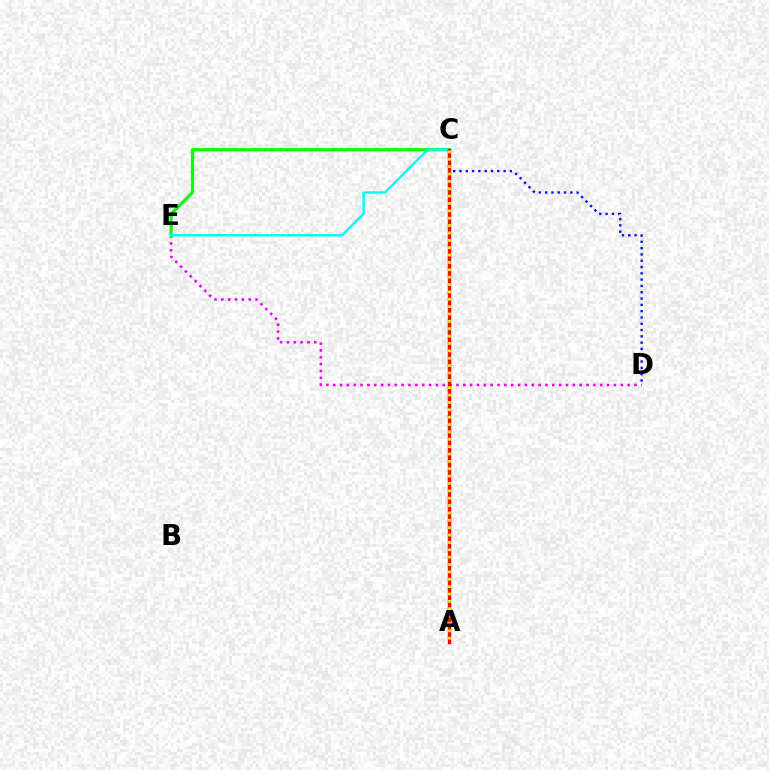{('D', 'E'): [{'color': '#ee00ff', 'line_style': 'dotted', 'thickness': 1.86}], ('C', 'E'): [{'color': '#08ff00', 'line_style': 'solid', 'thickness': 2.32}, {'color': '#00fff6', 'line_style': 'solid', 'thickness': 1.74}], ('C', 'D'): [{'color': '#0010ff', 'line_style': 'dotted', 'thickness': 1.71}], ('A', 'C'): [{'color': '#ff0000', 'line_style': 'solid', 'thickness': 2.48}, {'color': '#fcf500', 'line_style': 'dotted', 'thickness': 2.0}]}